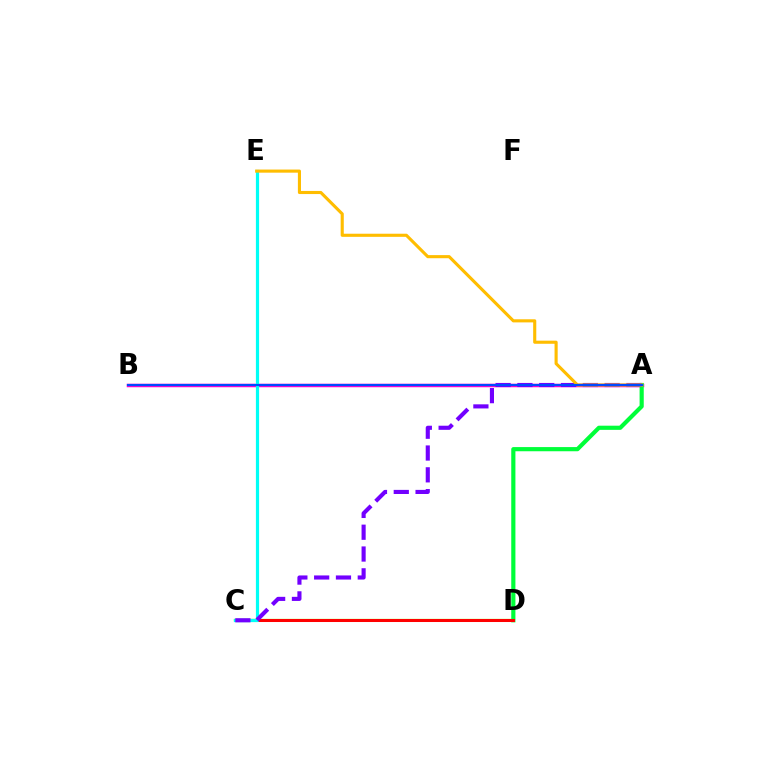{('A', 'B'): [{'color': '#ff00cf', 'line_style': 'solid', 'thickness': 2.51}, {'color': '#004bff', 'line_style': 'solid', 'thickness': 1.55}], ('C', 'D'): [{'color': '#84ff00', 'line_style': 'solid', 'thickness': 1.63}, {'color': '#ff0000', 'line_style': 'solid', 'thickness': 2.18}], ('A', 'D'): [{'color': '#00ff39', 'line_style': 'solid', 'thickness': 3.0}], ('C', 'E'): [{'color': '#00fff6', 'line_style': 'solid', 'thickness': 2.3}], ('A', 'C'): [{'color': '#7200ff', 'line_style': 'dashed', 'thickness': 2.96}], ('A', 'E'): [{'color': '#ffbd00', 'line_style': 'solid', 'thickness': 2.24}]}